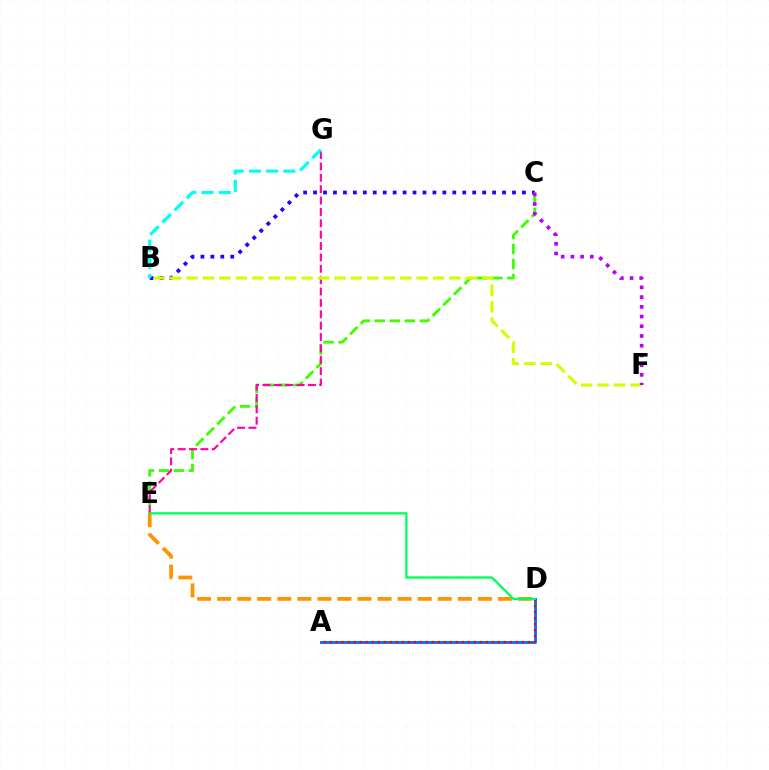{('A', 'D'): [{'color': '#0074ff', 'line_style': 'solid', 'thickness': 2.09}, {'color': '#ff0000', 'line_style': 'dotted', 'thickness': 1.63}], ('B', 'C'): [{'color': '#2500ff', 'line_style': 'dotted', 'thickness': 2.7}], ('C', 'E'): [{'color': '#3dff00', 'line_style': 'dashed', 'thickness': 2.04}], ('E', 'G'): [{'color': '#ff00ac', 'line_style': 'dashed', 'thickness': 1.54}], ('B', 'F'): [{'color': '#d1ff00', 'line_style': 'dashed', 'thickness': 2.23}], ('D', 'E'): [{'color': '#ff9400', 'line_style': 'dashed', 'thickness': 2.72}, {'color': '#00ff5c', 'line_style': 'solid', 'thickness': 1.66}], ('C', 'F'): [{'color': '#b900ff', 'line_style': 'dotted', 'thickness': 2.64}], ('B', 'G'): [{'color': '#00fff6', 'line_style': 'dashed', 'thickness': 2.34}]}